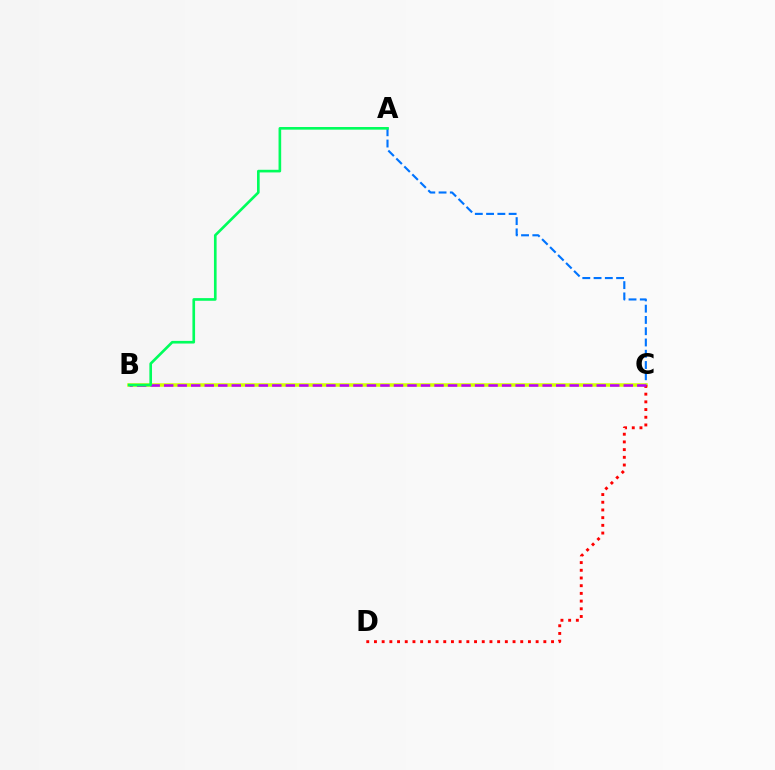{('A', 'C'): [{'color': '#0074ff', 'line_style': 'dashed', 'thickness': 1.53}], ('B', 'C'): [{'color': '#d1ff00', 'line_style': 'solid', 'thickness': 2.53}, {'color': '#b900ff', 'line_style': 'dashed', 'thickness': 1.84}], ('C', 'D'): [{'color': '#ff0000', 'line_style': 'dotted', 'thickness': 2.09}], ('A', 'B'): [{'color': '#00ff5c', 'line_style': 'solid', 'thickness': 1.91}]}